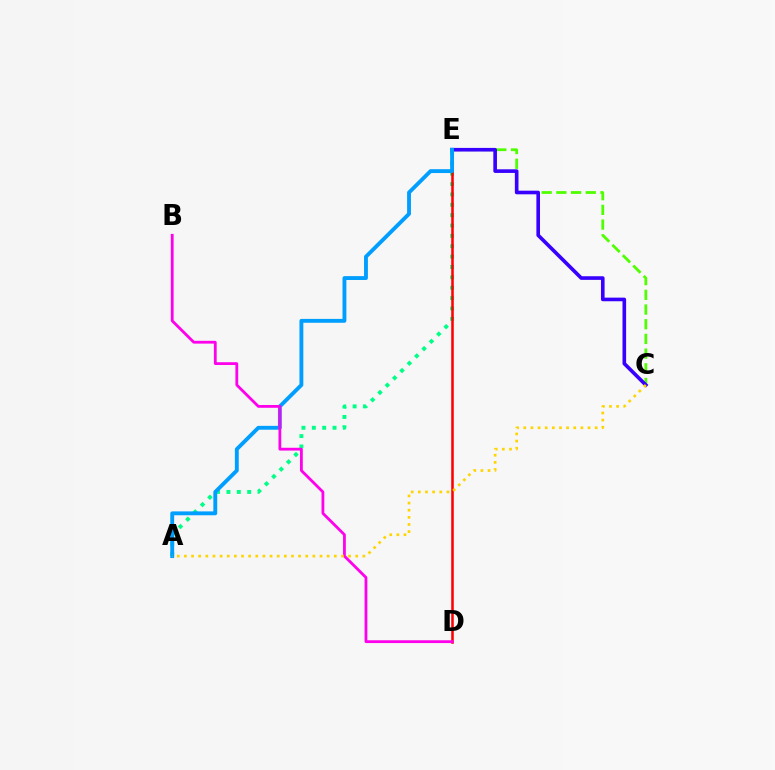{('A', 'E'): [{'color': '#00ff86', 'line_style': 'dotted', 'thickness': 2.82}, {'color': '#009eff', 'line_style': 'solid', 'thickness': 2.78}], ('C', 'E'): [{'color': '#4fff00', 'line_style': 'dashed', 'thickness': 2.0}, {'color': '#3700ff', 'line_style': 'solid', 'thickness': 2.61}], ('D', 'E'): [{'color': '#ff0000', 'line_style': 'solid', 'thickness': 1.83}], ('B', 'D'): [{'color': '#ff00ed', 'line_style': 'solid', 'thickness': 2.01}], ('A', 'C'): [{'color': '#ffd500', 'line_style': 'dotted', 'thickness': 1.94}]}